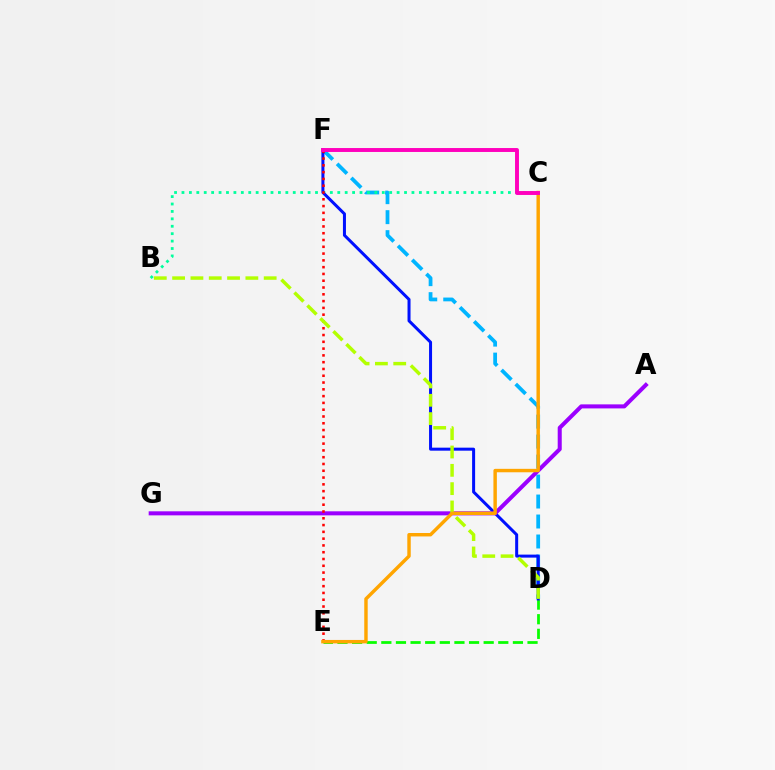{('D', 'E'): [{'color': '#08ff00', 'line_style': 'dashed', 'thickness': 1.99}], ('D', 'F'): [{'color': '#00b5ff', 'line_style': 'dashed', 'thickness': 2.71}, {'color': '#0010ff', 'line_style': 'solid', 'thickness': 2.17}], ('B', 'C'): [{'color': '#00ff9d', 'line_style': 'dotted', 'thickness': 2.02}], ('A', 'G'): [{'color': '#9b00ff', 'line_style': 'solid', 'thickness': 2.91}], ('E', 'F'): [{'color': '#ff0000', 'line_style': 'dotted', 'thickness': 1.84}], ('B', 'D'): [{'color': '#b3ff00', 'line_style': 'dashed', 'thickness': 2.49}], ('C', 'E'): [{'color': '#ffa500', 'line_style': 'solid', 'thickness': 2.48}], ('C', 'F'): [{'color': '#ff00bd', 'line_style': 'solid', 'thickness': 2.82}]}